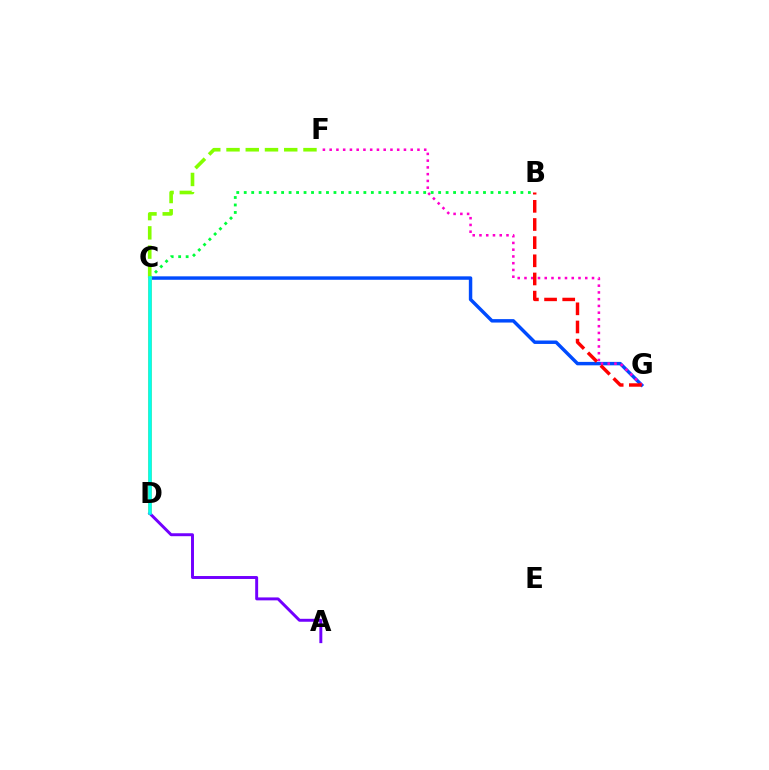{('C', 'G'): [{'color': '#004bff', 'line_style': 'solid', 'thickness': 2.48}], ('F', 'G'): [{'color': '#ff00cf', 'line_style': 'dotted', 'thickness': 1.83}], ('C', 'D'): [{'color': '#ffbd00', 'line_style': 'solid', 'thickness': 2.74}, {'color': '#00fff6', 'line_style': 'solid', 'thickness': 2.54}], ('B', 'C'): [{'color': '#00ff39', 'line_style': 'dotted', 'thickness': 2.03}], ('A', 'D'): [{'color': '#7200ff', 'line_style': 'solid', 'thickness': 2.12}], ('B', 'G'): [{'color': '#ff0000', 'line_style': 'dashed', 'thickness': 2.47}], ('C', 'F'): [{'color': '#84ff00', 'line_style': 'dashed', 'thickness': 2.61}]}